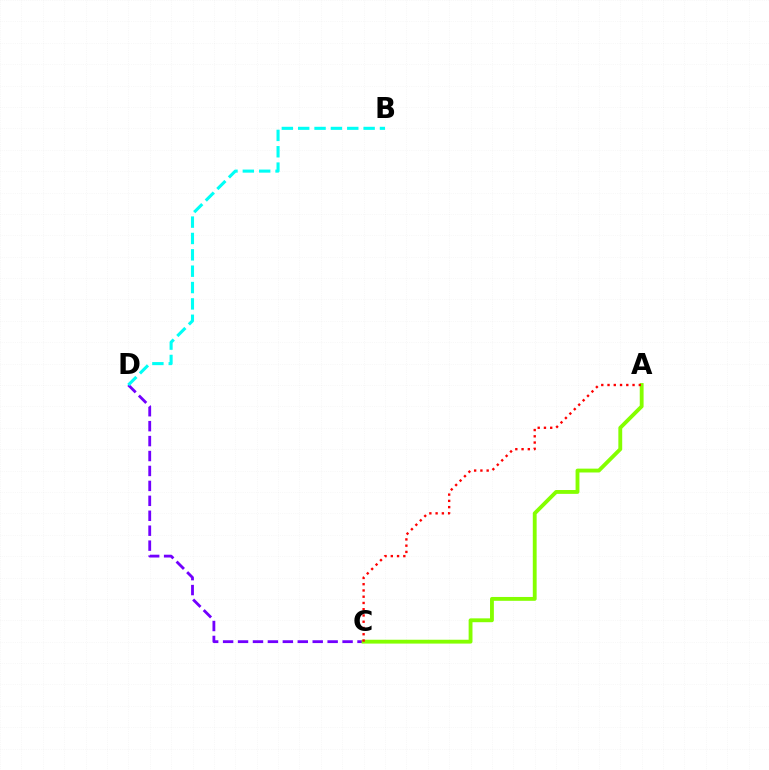{('C', 'D'): [{'color': '#7200ff', 'line_style': 'dashed', 'thickness': 2.03}], ('A', 'C'): [{'color': '#84ff00', 'line_style': 'solid', 'thickness': 2.77}, {'color': '#ff0000', 'line_style': 'dotted', 'thickness': 1.7}], ('B', 'D'): [{'color': '#00fff6', 'line_style': 'dashed', 'thickness': 2.22}]}